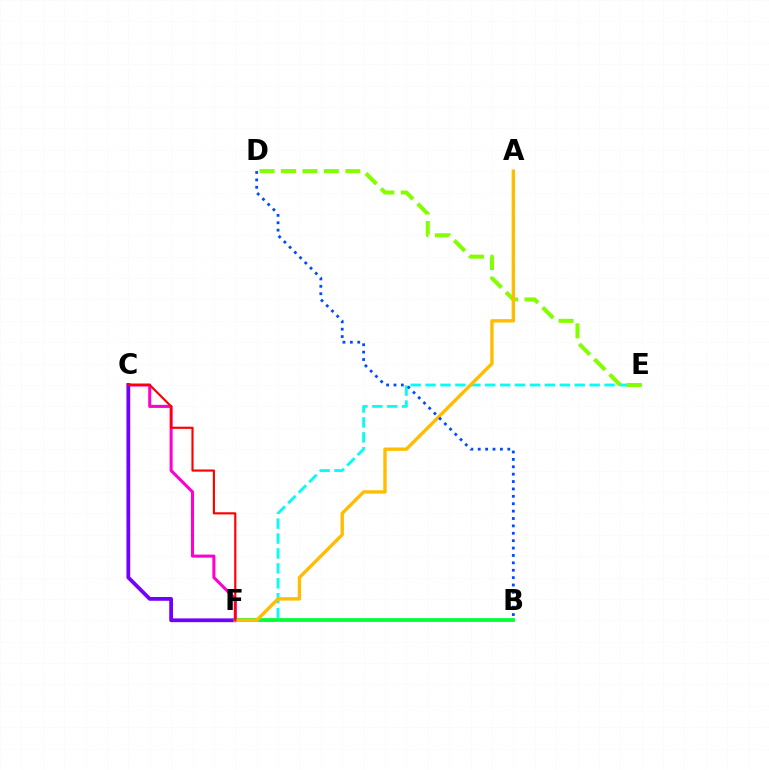{('E', 'F'): [{'color': '#00fff6', 'line_style': 'dashed', 'thickness': 2.03}], ('D', 'E'): [{'color': '#84ff00', 'line_style': 'dashed', 'thickness': 2.91}], ('B', 'F'): [{'color': '#00ff39', 'line_style': 'solid', 'thickness': 2.7}], ('C', 'F'): [{'color': '#ff00cf', 'line_style': 'solid', 'thickness': 2.2}, {'color': '#7200ff', 'line_style': 'solid', 'thickness': 2.72}, {'color': '#ff0000', 'line_style': 'solid', 'thickness': 1.55}], ('A', 'F'): [{'color': '#ffbd00', 'line_style': 'solid', 'thickness': 2.43}], ('B', 'D'): [{'color': '#004bff', 'line_style': 'dotted', 'thickness': 2.01}]}